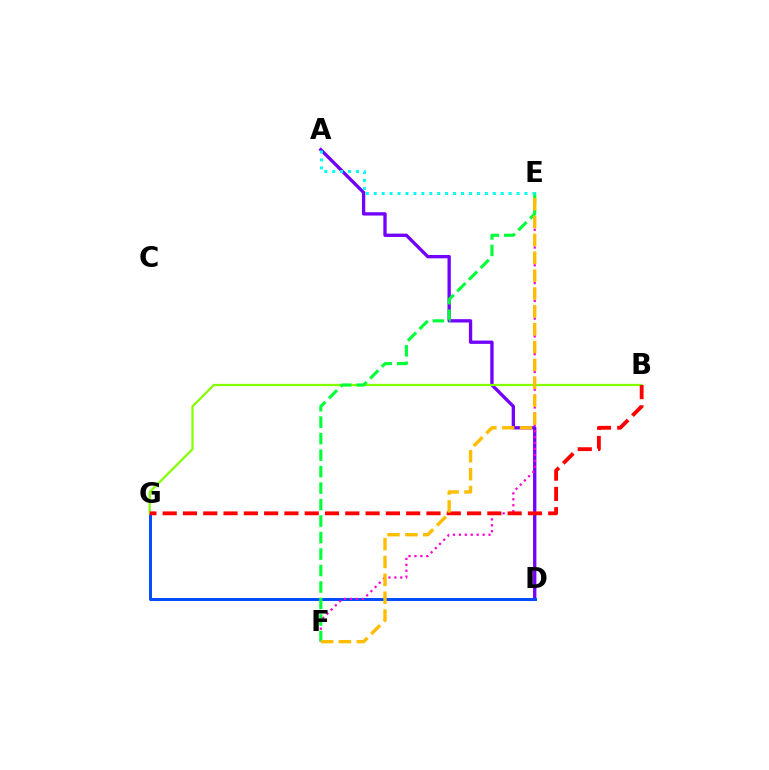{('A', 'D'): [{'color': '#7200ff', 'line_style': 'solid', 'thickness': 2.39}], ('D', 'G'): [{'color': '#004bff', 'line_style': 'solid', 'thickness': 2.13}], ('B', 'G'): [{'color': '#84ff00', 'line_style': 'solid', 'thickness': 1.62}, {'color': '#ff0000', 'line_style': 'dashed', 'thickness': 2.76}], ('E', 'F'): [{'color': '#ff00cf', 'line_style': 'dotted', 'thickness': 1.61}, {'color': '#00ff39', 'line_style': 'dashed', 'thickness': 2.24}, {'color': '#ffbd00', 'line_style': 'dashed', 'thickness': 2.43}], ('A', 'E'): [{'color': '#00fff6', 'line_style': 'dotted', 'thickness': 2.16}]}